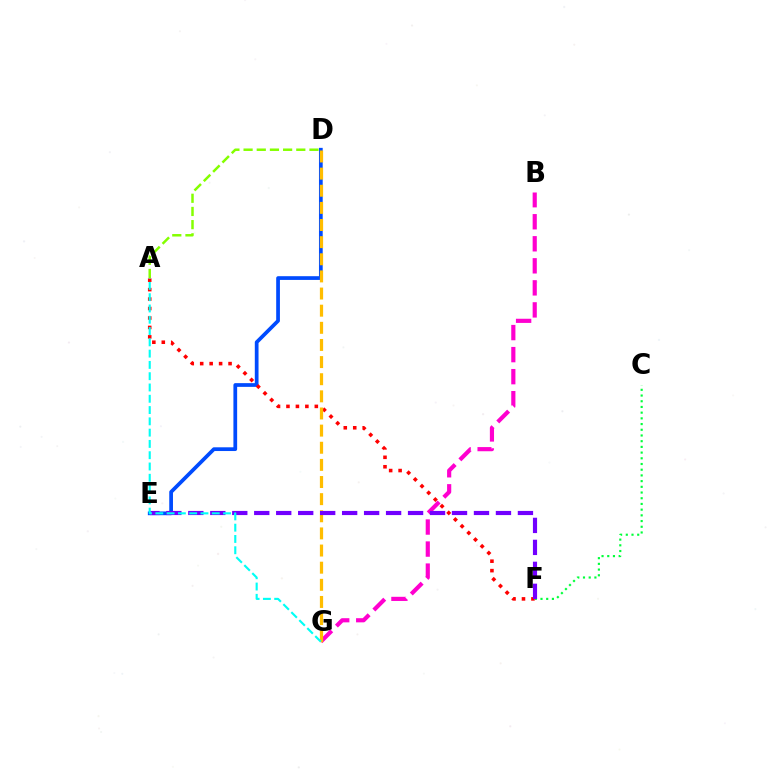{('C', 'F'): [{'color': '#00ff39', 'line_style': 'dotted', 'thickness': 1.55}], ('D', 'E'): [{'color': '#004bff', 'line_style': 'solid', 'thickness': 2.69}], ('A', 'F'): [{'color': '#ff0000', 'line_style': 'dotted', 'thickness': 2.57}], ('B', 'G'): [{'color': '#ff00cf', 'line_style': 'dashed', 'thickness': 2.99}], ('D', 'G'): [{'color': '#ffbd00', 'line_style': 'dashed', 'thickness': 2.33}], ('E', 'F'): [{'color': '#7200ff', 'line_style': 'dashed', 'thickness': 2.99}], ('A', 'G'): [{'color': '#00fff6', 'line_style': 'dashed', 'thickness': 1.53}], ('A', 'D'): [{'color': '#84ff00', 'line_style': 'dashed', 'thickness': 1.79}]}